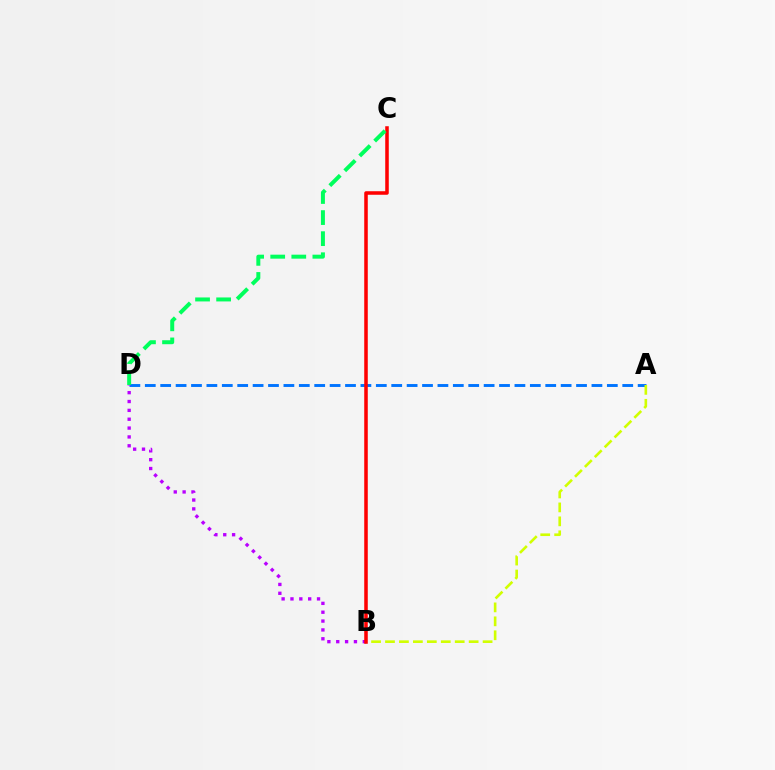{('A', 'D'): [{'color': '#0074ff', 'line_style': 'dashed', 'thickness': 2.09}], ('A', 'B'): [{'color': '#d1ff00', 'line_style': 'dashed', 'thickness': 1.89}], ('B', 'D'): [{'color': '#b900ff', 'line_style': 'dotted', 'thickness': 2.41}], ('B', 'C'): [{'color': '#ff0000', 'line_style': 'solid', 'thickness': 2.55}], ('C', 'D'): [{'color': '#00ff5c', 'line_style': 'dashed', 'thickness': 2.86}]}